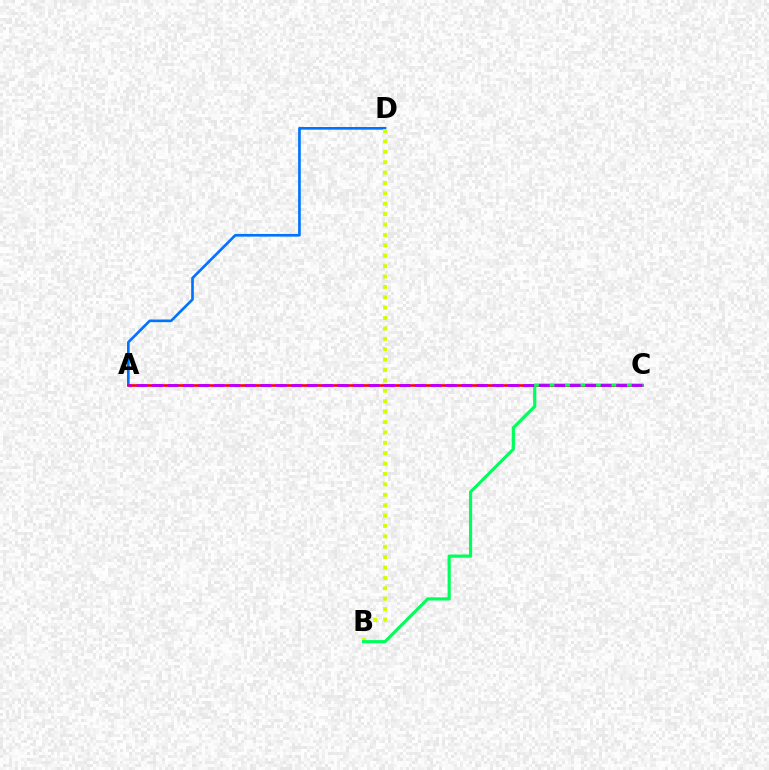{('A', 'D'): [{'color': '#0074ff', 'line_style': 'solid', 'thickness': 1.92}], ('B', 'D'): [{'color': '#d1ff00', 'line_style': 'dotted', 'thickness': 2.82}], ('A', 'C'): [{'color': '#ff0000', 'line_style': 'solid', 'thickness': 1.86}, {'color': '#b900ff', 'line_style': 'dashed', 'thickness': 2.1}], ('B', 'C'): [{'color': '#00ff5c', 'line_style': 'solid', 'thickness': 2.28}]}